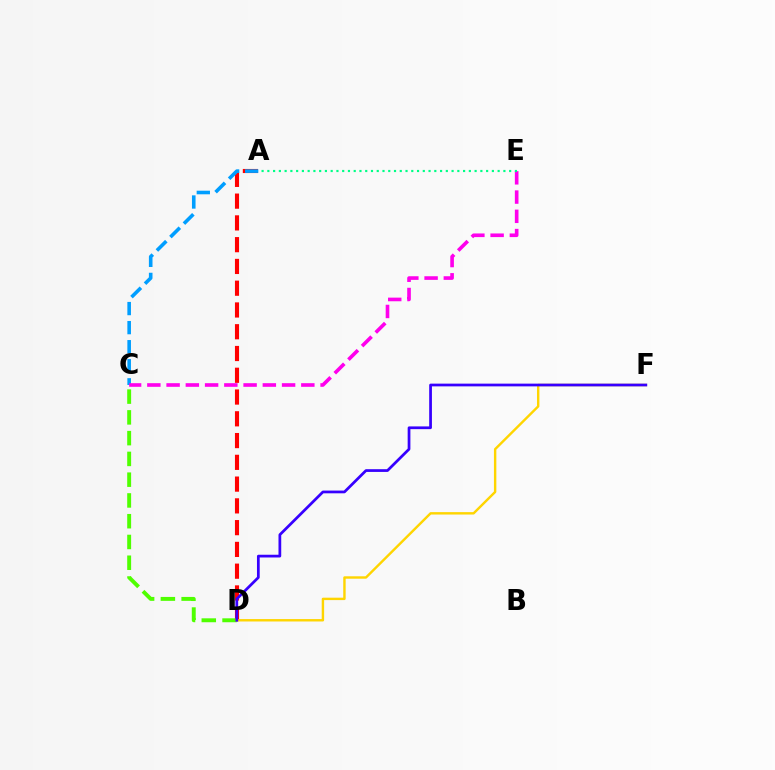{('A', 'D'): [{'color': '#ff0000', 'line_style': 'dashed', 'thickness': 2.96}], ('A', 'C'): [{'color': '#009eff', 'line_style': 'dashed', 'thickness': 2.59}], ('C', 'D'): [{'color': '#4fff00', 'line_style': 'dashed', 'thickness': 2.82}], ('C', 'E'): [{'color': '#ff00ed', 'line_style': 'dashed', 'thickness': 2.61}], ('A', 'E'): [{'color': '#00ff86', 'line_style': 'dotted', 'thickness': 1.56}], ('D', 'F'): [{'color': '#ffd500', 'line_style': 'solid', 'thickness': 1.74}, {'color': '#3700ff', 'line_style': 'solid', 'thickness': 1.97}]}